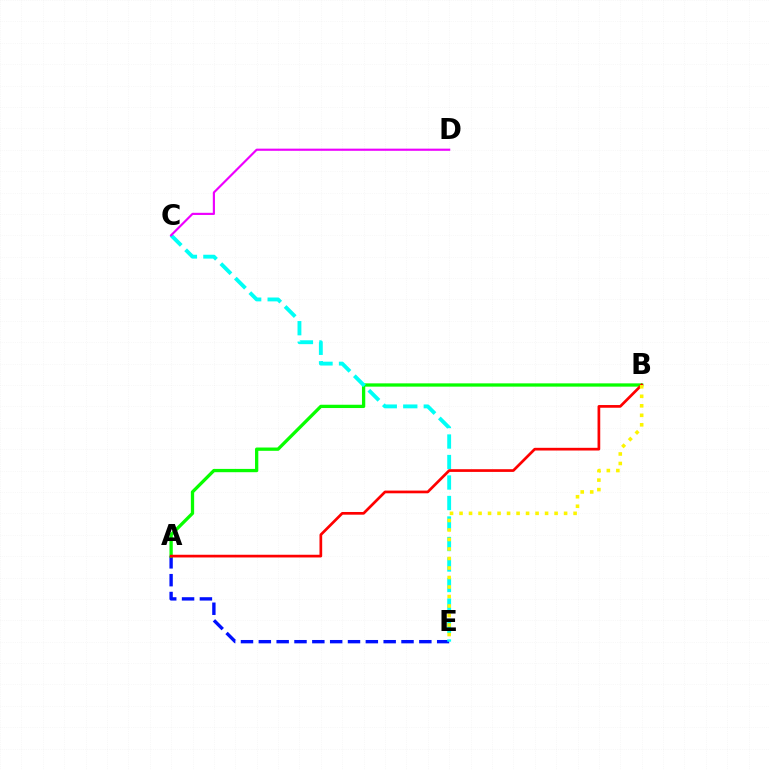{('A', 'E'): [{'color': '#0010ff', 'line_style': 'dashed', 'thickness': 2.42}], ('A', 'B'): [{'color': '#08ff00', 'line_style': 'solid', 'thickness': 2.37}, {'color': '#ff0000', 'line_style': 'solid', 'thickness': 1.95}], ('C', 'E'): [{'color': '#00fff6', 'line_style': 'dashed', 'thickness': 2.78}], ('B', 'E'): [{'color': '#fcf500', 'line_style': 'dotted', 'thickness': 2.58}], ('C', 'D'): [{'color': '#ee00ff', 'line_style': 'solid', 'thickness': 1.55}]}